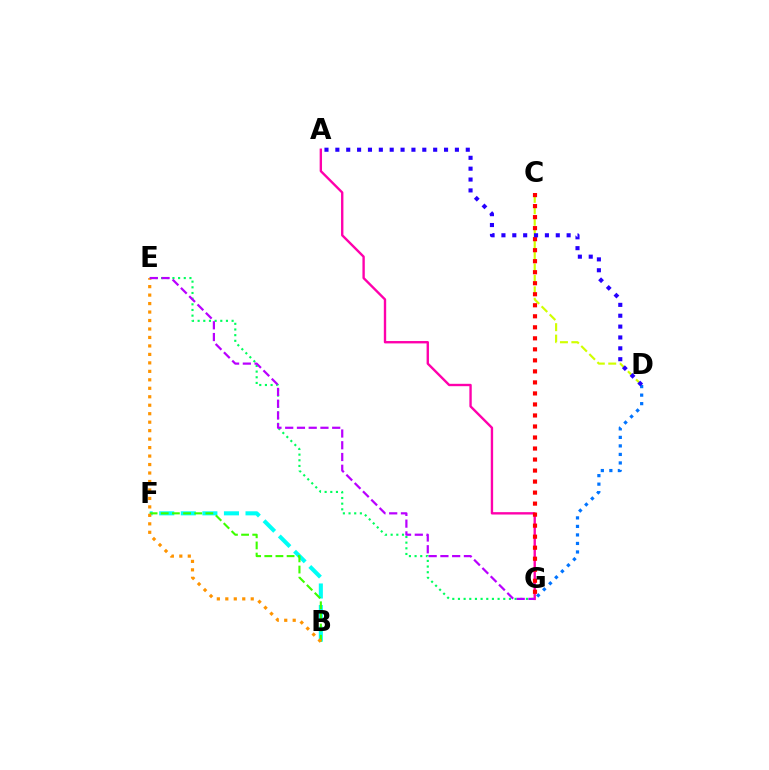{('A', 'G'): [{'color': '#ff00ac', 'line_style': 'solid', 'thickness': 1.71}], ('B', 'F'): [{'color': '#00fff6', 'line_style': 'dashed', 'thickness': 2.93}, {'color': '#3dff00', 'line_style': 'dashed', 'thickness': 1.51}], ('C', 'D'): [{'color': '#d1ff00', 'line_style': 'dashed', 'thickness': 1.55}], ('E', 'G'): [{'color': '#00ff5c', 'line_style': 'dotted', 'thickness': 1.54}, {'color': '#b900ff', 'line_style': 'dashed', 'thickness': 1.6}], ('B', 'E'): [{'color': '#ff9400', 'line_style': 'dotted', 'thickness': 2.3}], ('C', 'G'): [{'color': '#ff0000', 'line_style': 'dotted', 'thickness': 2.99}], ('D', 'G'): [{'color': '#0074ff', 'line_style': 'dotted', 'thickness': 2.31}], ('A', 'D'): [{'color': '#2500ff', 'line_style': 'dotted', 'thickness': 2.95}]}